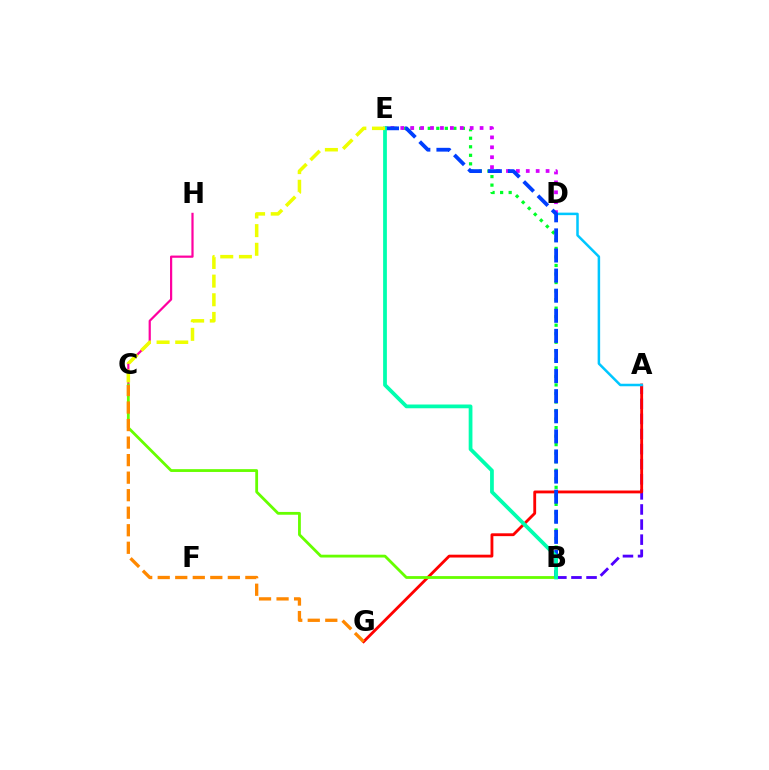{('B', 'E'): [{'color': '#00ff27', 'line_style': 'dotted', 'thickness': 2.32}, {'color': '#003fff', 'line_style': 'dashed', 'thickness': 2.73}, {'color': '#00ffaf', 'line_style': 'solid', 'thickness': 2.7}], ('A', 'B'): [{'color': '#4f00ff', 'line_style': 'dashed', 'thickness': 2.05}], ('A', 'G'): [{'color': '#ff0000', 'line_style': 'solid', 'thickness': 2.04}], ('C', 'H'): [{'color': '#ff00a0', 'line_style': 'solid', 'thickness': 1.59}], ('A', 'D'): [{'color': '#00c7ff', 'line_style': 'solid', 'thickness': 1.81}], ('B', 'C'): [{'color': '#66ff00', 'line_style': 'solid', 'thickness': 2.02}], ('D', 'E'): [{'color': '#d600ff', 'line_style': 'dotted', 'thickness': 2.69}], ('C', 'G'): [{'color': '#ff8800', 'line_style': 'dashed', 'thickness': 2.38}], ('C', 'E'): [{'color': '#eeff00', 'line_style': 'dashed', 'thickness': 2.53}]}